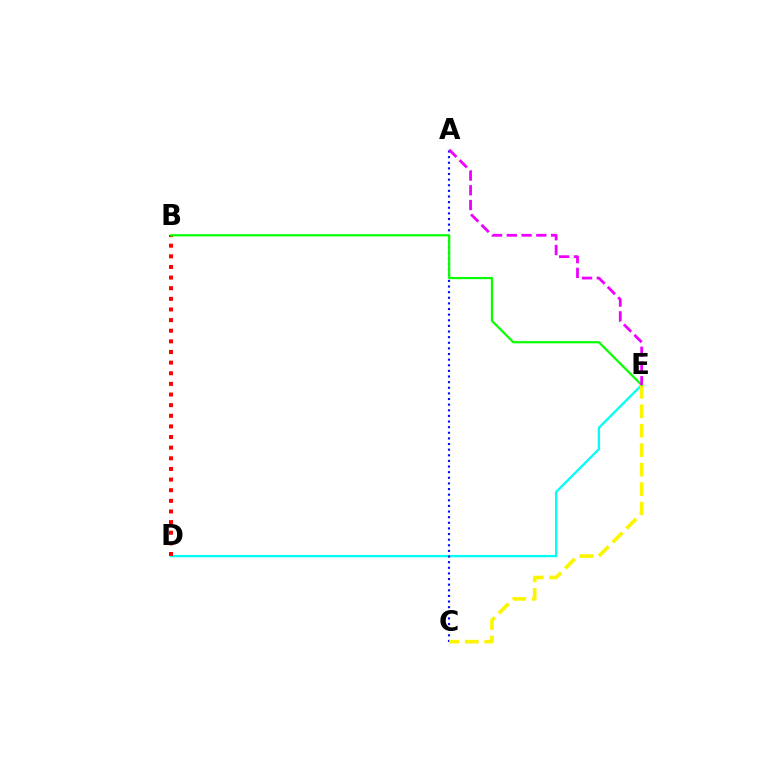{('D', 'E'): [{'color': '#00fff6', 'line_style': 'solid', 'thickness': 1.67}], ('A', 'C'): [{'color': '#0010ff', 'line_style': 'dotted', 'thickness': 1.53}], ('C', 'E'): [{'color': '#fcf500', 'line_style': 'dashed', 'thickness': 2.64}], ('B', 'D'): [{'color': '#ff0000', 'line_style': 'dotted', 'thickness': 2.89}], ('B', 'E'): [{'color': '#08ff00', 'line_style': 'solid', 'thickness': 1.59}], ('A', 'E'): [{'color': '#ee00ff', 'line_style': 'dashed', 'thickness': 2.0}]}